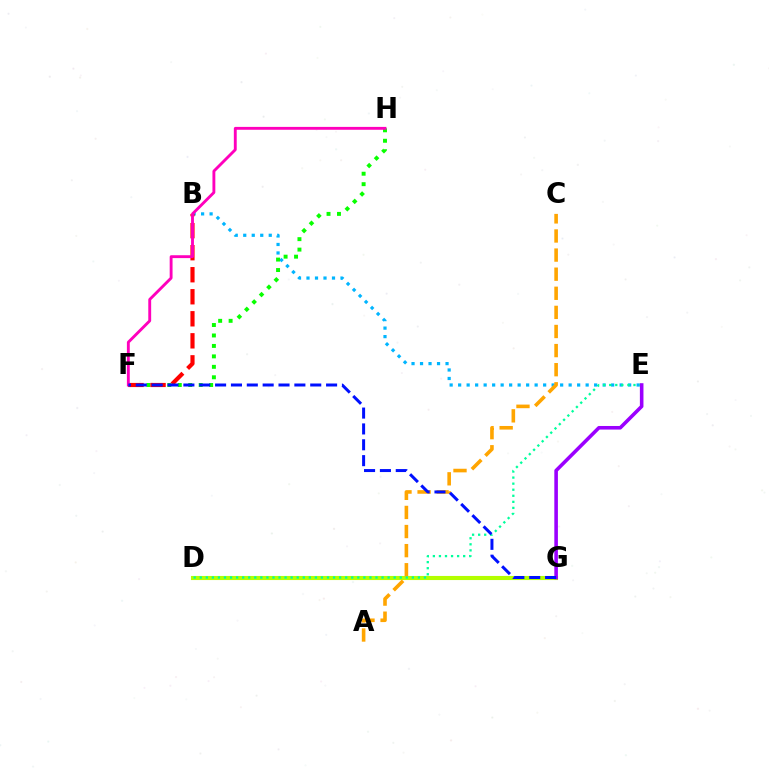{('D', 'G'): [{'color': '#b3ff00', 'line_style': 'solid', 'thickness': 2.95}], ('B', 'E'): [{'color': '#00b5ff', 'line_style': 'dotted', 'thickness': 2.31}], ('A', 'C'): [{'color': '#ffa500', 'line_style': 'dashed', 'thickness': 2.59}], ('F', 'H'): [{'color': '#08ff00', 'line_style': 'dotted', 'thickness': 2.84}, {'color': '#ff00bd', 'line_style': 'solid', 'thickness': 2.07}], ('D', 'E'): [{'color': '#00ff9d', 'line_style': 'dotted', 'thickness': 1.65}], ('E', 'G'): [{'color': '#9b00ff', 'line_style': 'solid', 'thickness': 2.58}], ('B', 'F'): [{'color': '#ff0000', 'line_style': 'dashed', 'thickness': 2.99}], ('F', 'G'): [{'color': '#0010ff', 'line_style': 'dashed', 'thickness': 2.15}]}